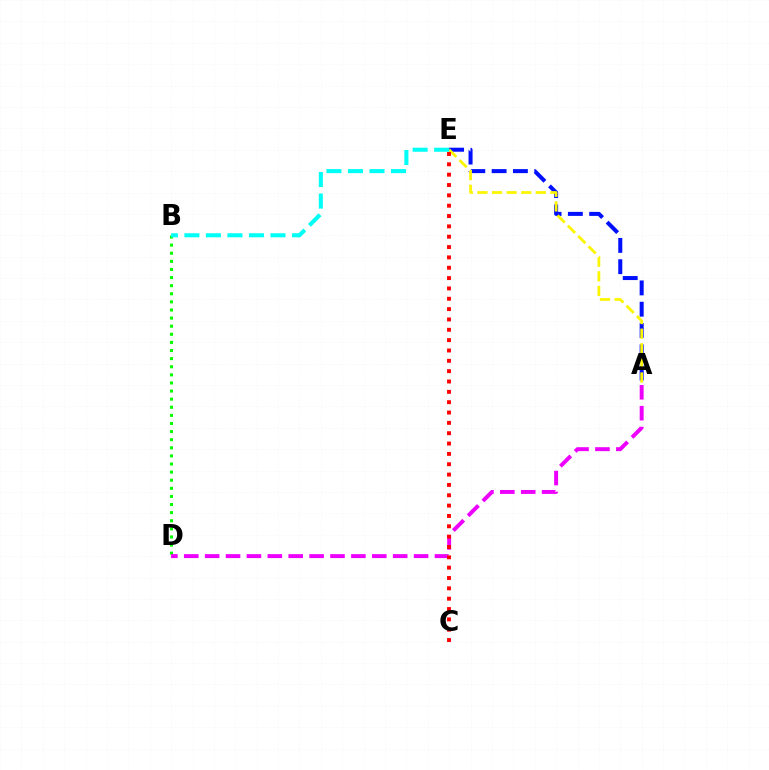{('B', 'D'): [{'color': '#08ff00', 'line_style': 'dotted', 'thickness': 2.2}], ('A', 'E'): [{'color': '#0010ff', 'line_style': 'dashed', 'thickness': 2.89}, {'color': '#fcf500', 'line_style': 'dashed', 'thickness': 1.98}], ('A', 'D'): [{'color': '#ee00ff', 'line_style': 'dashed', 'thickness': 2.84}], ('B', 'E'): [{'color': '#00fff6', 'line_style': 'dashed', 'thickness': 2.92}], ('C', 'E'): [{'color': '#ff0000', 'line_style': 'dotted', 'thickness': 2.81}]}